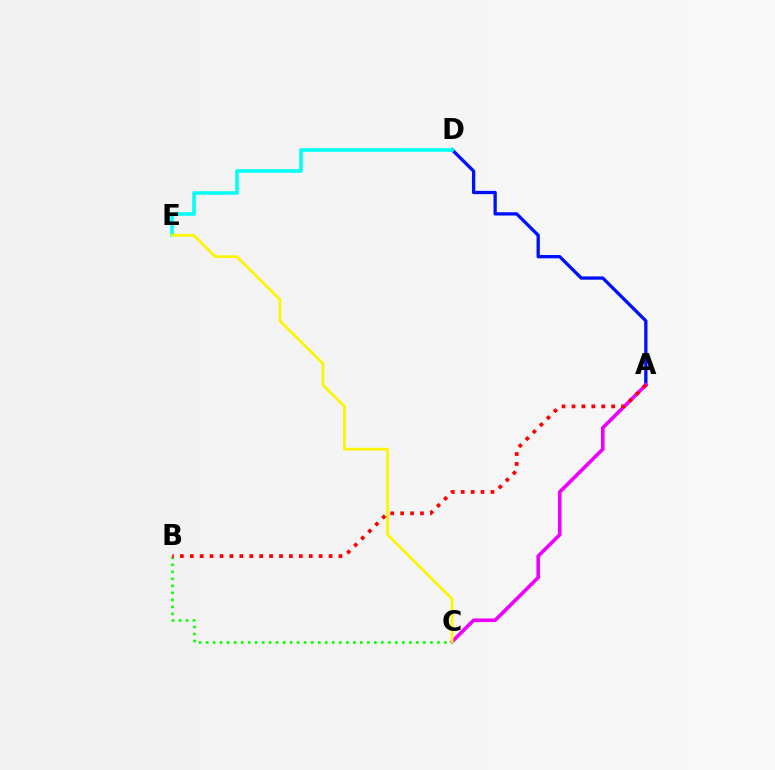{('A', 'D'): [{'color': '#0010ff', 'line_style': 'solid', 'thickness': 2.37}], ('A', 'C'): [{'color': '#ee00ff', 'line_style': 'solid', 'thickness': 2.6}], ('D', 'E'): [{'color': '#00fff6', 'line_style': 'solid', 'thickness': 2.56}], ('B', 'C'): [{'color': '#08ff00', 'line_style': 'dotted', 'thickness': 1.91}], ('C', 'E'): [{'color': '#fcf500', 'line_style': 'solid', 'thickness': 1.97}], ('A', 'B'): [{'color': '#ff0000', 'line_style': 'dotted', 'thickness': 2.69}]}